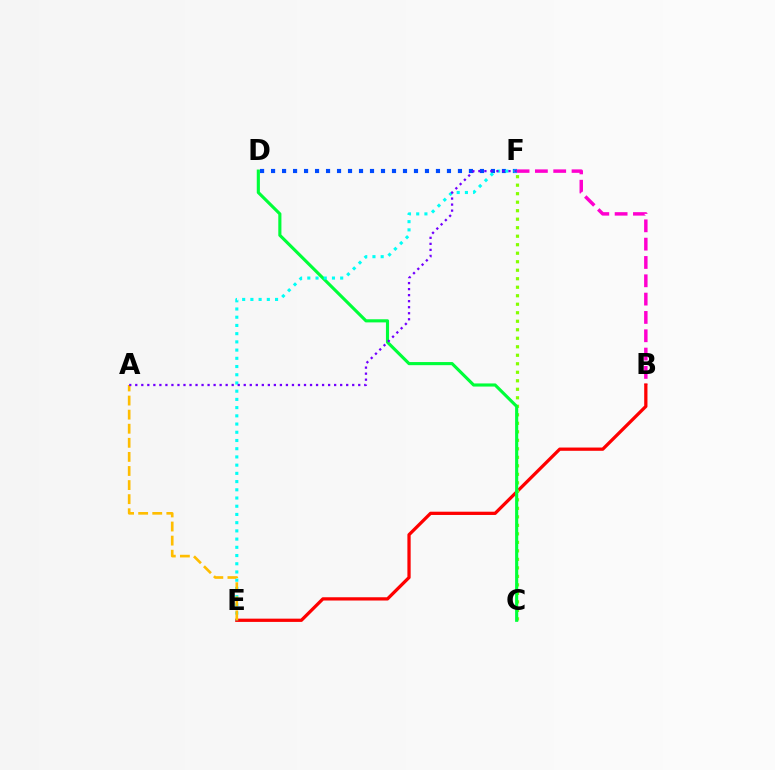{('D', 'F'): [{'color': '#004bff', 'line_style': 'dotted', 'thickness': 2.99}], ('B', 'F'): [{'color': '#ff00cf', 'line_style': 'dashed', 'thickness': 2.49}], ('B', 'E'): [{'color': '#ff0000', 'line_style': 'solid', 'thickness': 2.35}], ('C', 'F'): [{'color': '#84ff00', 'line_style': 'dotted', 'thickness': 2.31}], ('C', 'D'): [{'color': '#00ff39', 'line_style': 'solid', 'thickness': 2.25}], ('E', 'F'): [{'color': '#00fff6', 'line_style': 'dotted', 'thickness': 2.23}], ('A', 'E'): [{'color': '#ffbd00', 'line_style': 'dashed', 'thickness': 1.91}], ('A', 'F'): [{'color': '#7200ff', 'line_style': 'dotted', 'thickness': 1.64}]}